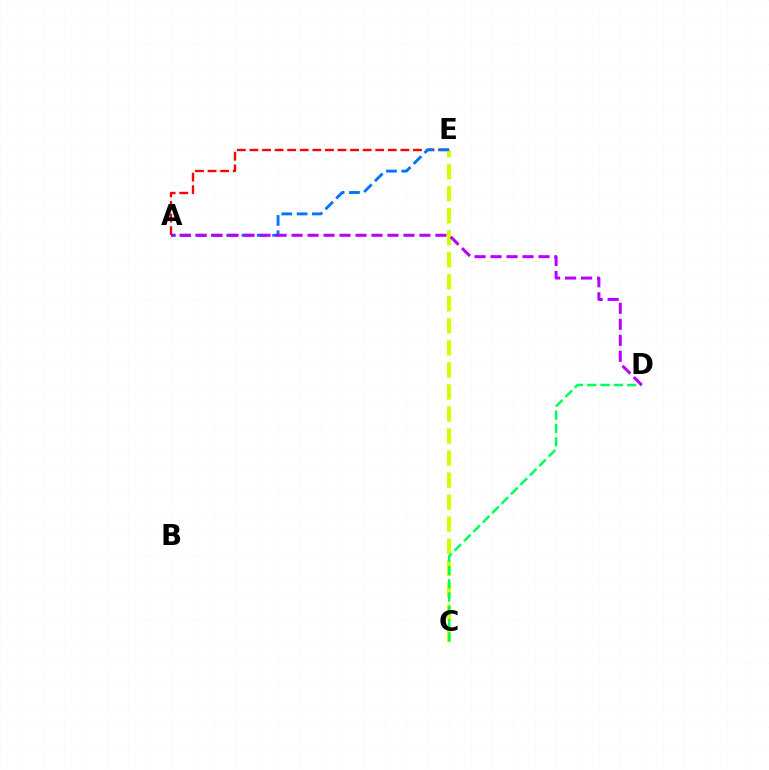{('C', 'E'): [{'color': '#d1ff00', 'line_style': 'dashed', 'thickness': 2.99}], ('A', 'E'): [{'color': '#ff0000', 'line_style': 'dashed', 'thickness': 1.71}, {'color': '#0074ff', 'line_style': 'dashed', 'thickness': 2.08}], ('C', 'D'): [{'color': '#00ff5c', 'line_style': 'dashed', 'thickness': 1.81}], ('A', 'D'): [{'color': '#b900ff', 'line_style': 'dashed', 'thickness': 2.17}]}